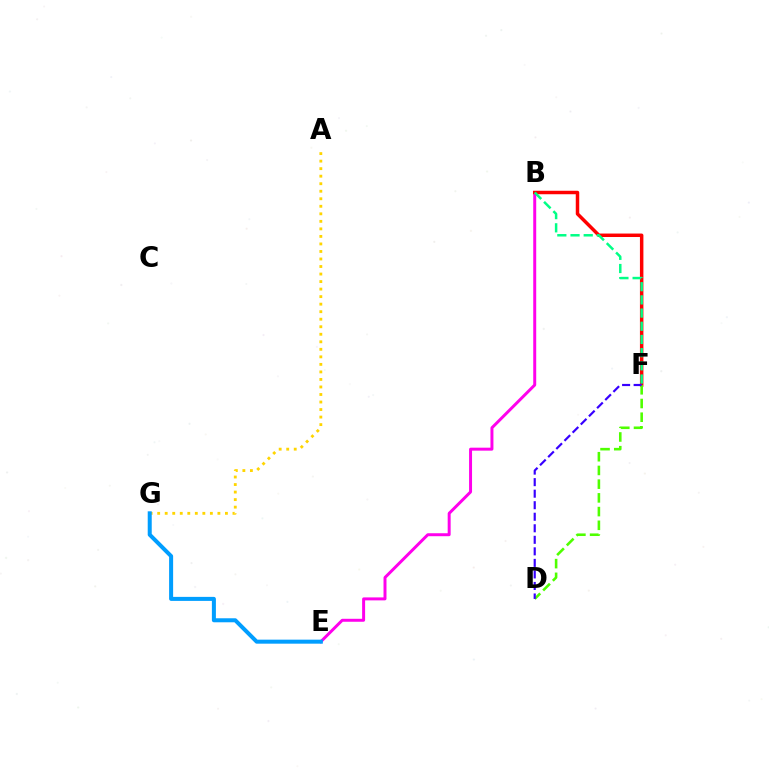{('B', 'E'): [{'color': '#ff00ed', 'line_style': 'solid', 'thickness': 2.14}], ('B', 'F'): [{'color': '#ff0000', 'line_style': 'solid', 'thickness': 2.5}, {'color': '#00ff86', 'line_style': 'dashed', 'thickness': 1.79}], ('A', 'G'): [{'color': '#ffd500', 'line_style': 'dotted', 'thickness': 2.05}], ('D', 'F'): [{'color': '#4fff00', 'line_style': 'dashed', 'thickness': 1.86}, {'color': '#3700ff', 'line_style': 'dashed', 'thickness': 1.57}], ('E', 'G'): [{'color': '#009eff', 'line_style': 'solid', 'thickness': 2.89}]}